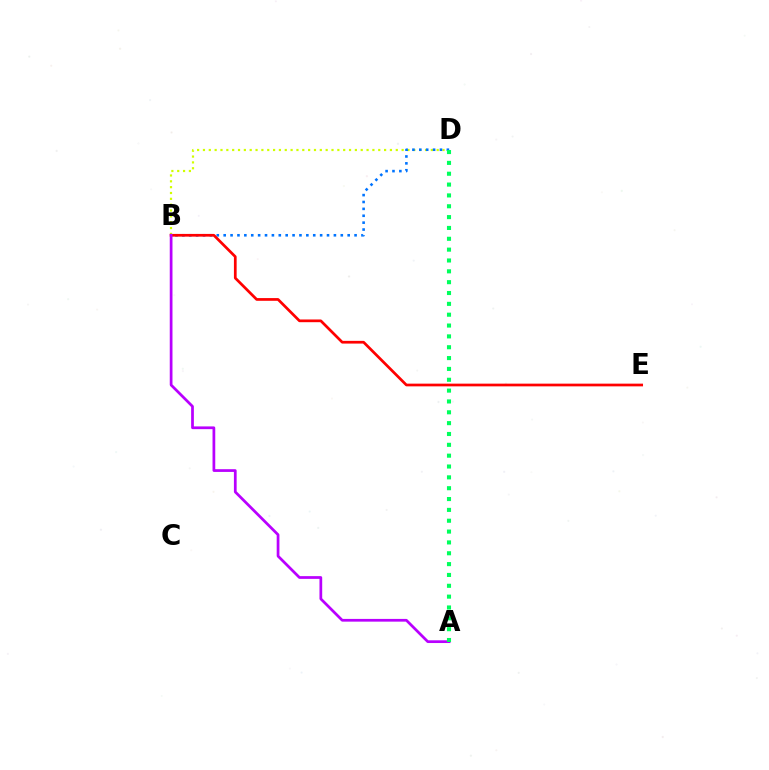{('B', 'D'): [{'color': '#d1ff00', 'line_style': 'dotted', 'thickness': 1.59}, {'color': '#0074ff', 'line_style': 'dotted', 'thickness': 1.87}], ('B', 'E'): [{'color': '#ff0000', 'line_style': 'solid', 'thickness': 1.95}], ('A', 'B'): [{'color': '#b900ff', 'line_style': 'solid', 'thickness': 1.97}], ('A', 'D'): [{'color': '#00ff5c', 'line_style': 'dotted', 'thickness': 2.95}]}